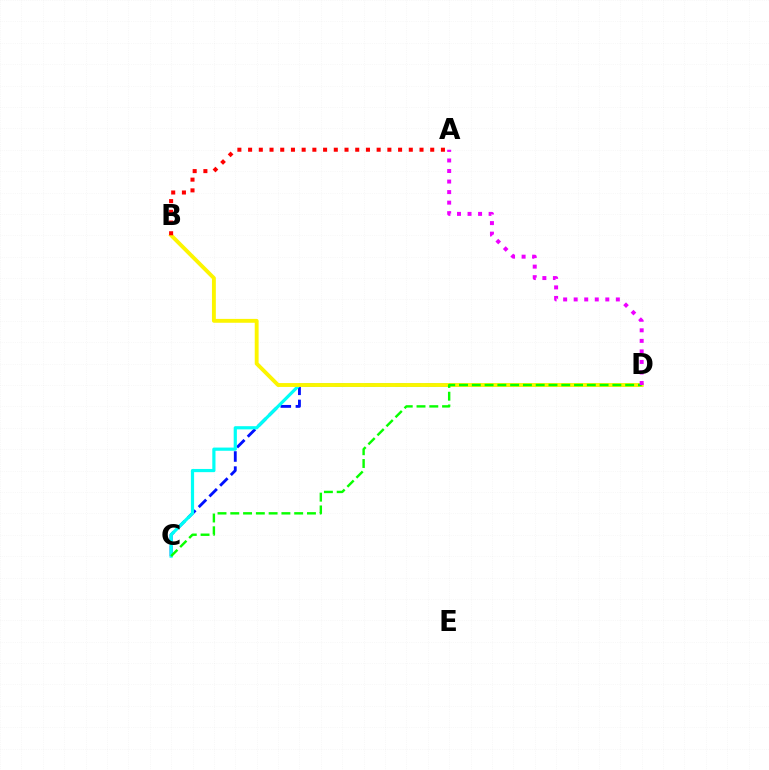{('C', 'D'): [{'color': '#0010ff', 'line_style': 'dashed', 'thickness': 2.05}, {'color': '#00fff6', 'line_style': 'solid', 'thickness': 2.3}, {'color': '#08ff00', 'line_style': 'dashed', 'thickness': 1.74}], ('B', 'D'): [{'color': '#fcf500', 'line_style': 'solid', 'thickness': 2.79}], ('A', 'B'): [{'color': '#ff0000', 'line_style': 'dotted', 'thickness': 2.91}], ('A', 'D'): [{'color': '#ee00ff', 'line_style': 'dotted', 'thickness': 2.86}]}